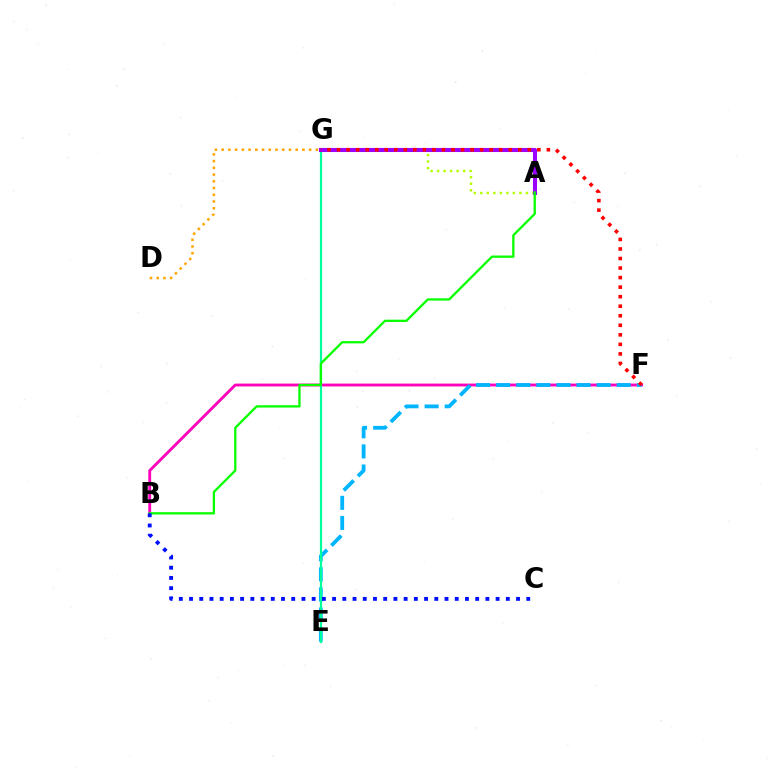{('B', 'F'): [{'color': '#ff00bd', 'line_style': 'solid', 'thickness': 2.06}], ('E', 'F'): [{'color': '#00b5ff', 'line_style': 'dashed', 'thickness': 2.73}], ('E', 'G'): [{'color': '#00ff9d', 'line_style': 'solid', 'thickness': 1.6}], ('D', 'G'): [{'color': '#ffa500', 'line_style': 'dotted', 'thickness': 1.83}], ('A', 'G'): [{'color': '#b3ff00', 'line_style': 'dotted', 'thickness': 1.77}, {'color': '#9b00ff', 'line_style': 'solid', 'thickness': 2.93}], ('F', 'G'): [{'color': '#ff0000', 'line_style': 'dotted', 'thickness': 2.59}], ('A', 'B'): [{'color': '#08ff00', 'line_style': 'solid', 'thickness': 1.65}], ('B', 'C'): [{'color': '#0010ff', 'line_style': 'dotted', 'thickness': 2.78}]}